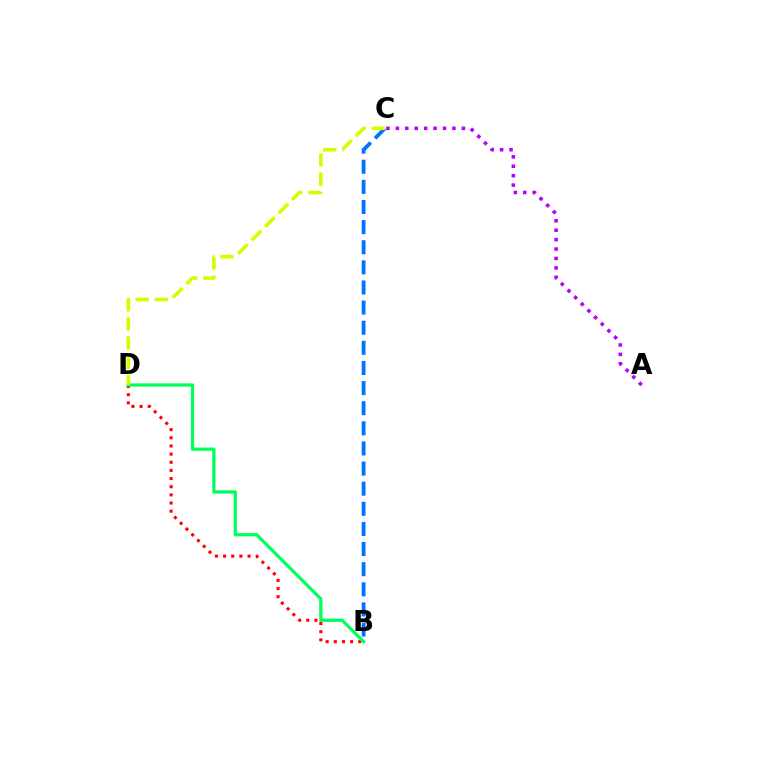{('B', 'D'): [{'color': '#ff0000', 'line_style': 'dotted', 'thickness': 2.21}, {'color': '#00ff5c', 'line_style': 'solid', 'thickness': 2.33}], ('B', 'C'): [{'color': '#0074ff', 'line_style': 'dashed', 'thickness': 2.73}], ('A', 'C'): [{'color': '#b900ff', 'line_style': 'dotted', 'thickness': 2.56}], ('C', 'D'): [{'color': '#d1ff00', 'line_style': 'dashed', 'thickness': 2.6}]}